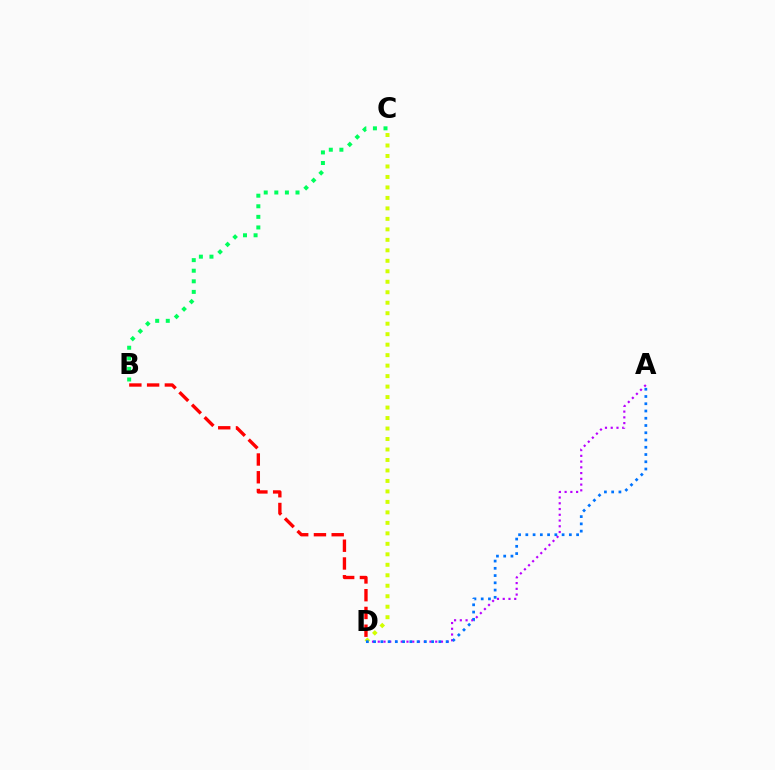{('A', 'D'): [{'color': '#b900ff', 'line_style': 'dotted', 'thickness': 1.56}, {'color': '#0074ff', 'line_style': 'dotted', 'thickness': 1.97}], ('C', 'D'): [{'color': '#d1ff00', 'line_style': 'dotted', 'thickness': 2.85}], ('B', 'C'): [{'color': '#00ff5c', 'line_style': 'dotted', 'thickness': 2.88}], ('B', 'D'): [{'color': '#ff0000', 'line_style': 'dashed', 'thickness': 2.41}]}